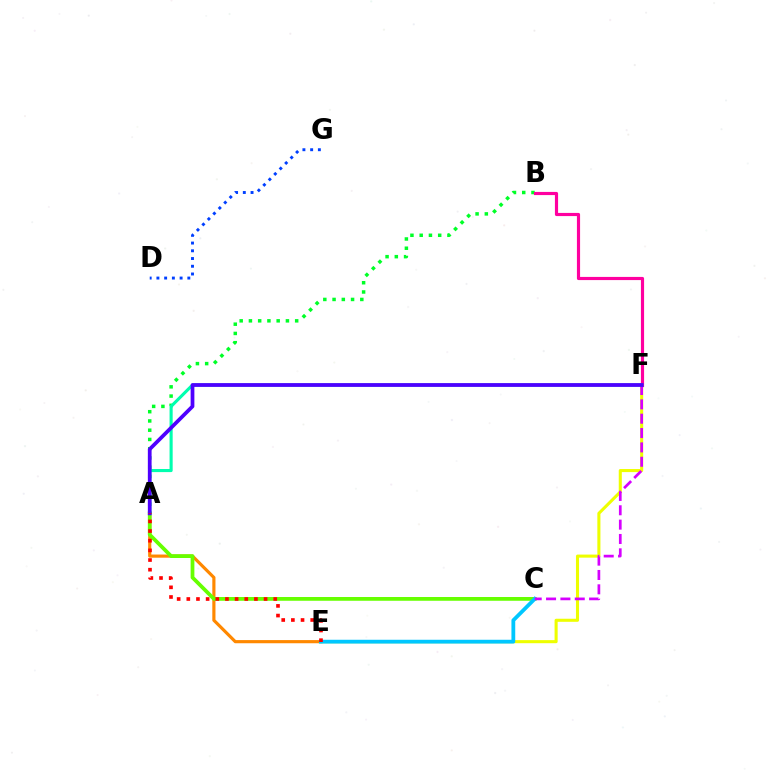{('A', 'E'): [{'color': '#ff8800', 'line_style': 'solid', 'thickness': 2.28}, {'color': '#ff0000', 'line_style': 'dotted', 'thickness': 2.62}], ('A', 'B'): [{'color': '#00ff27', 'line_style': 'dotted', 'thickness': 2.51}], ('E', 'F'): [{'color': '#eeff00', 'line_style': 'solid', 'thickness': 2.21}], ('A', 'C'): [{'color': '#66ff00', 'line_style': 'solid', 'thickness': 2.71}], ('C', 'E'): [{'color': '#00c7ff', 'line_style': 'solid', 'thickness': 2.74}], ('C', 'F'): [{'color': '#d600ff', 'line_style': 'dashed', 'thickness': 1.95}], ('B', 'F'): [{'color': '#ff00a0', 'line_style': 'solid', 'thickness': 2.28}], ('D', 'G'): [{'color': '#003fff', 'line_style': 'dotted', 'thickness': 2.1}], ('A', 'F'): [{'color': '#00ffaf', 'line_style': 'solid', 'thickness': 2.23}, {'color': '#4f00ff', 'line_style': 'solid', 'thickness': 2.7}]}